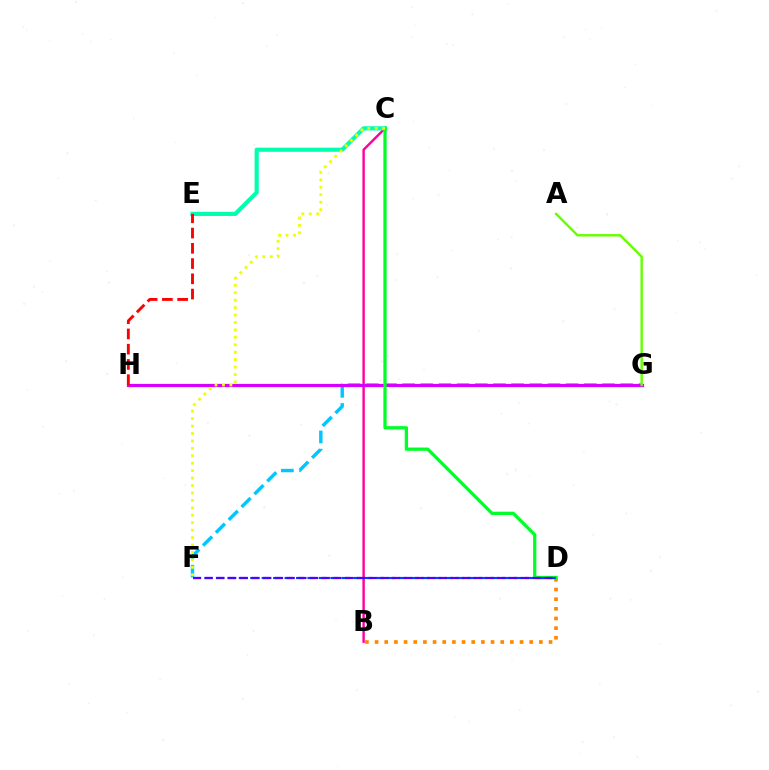{('F', 'G'): [{'color': '#00c7ff', 'line_style': 'dashed', 'thickness': 2.47}], ('B', 'D'): [{'color': '#ff8800', 'line_style': 'dotted', 'thickness': 2.63}], ('B', 'C'): [{'color': '#ff00a0', 'line_style': 'solid', 'thickness': 1.74}], ('C', 'E'): [{'color': '#00ffaf', 'line_style': 'solid', 'thickness': 2.99}], ('G', 'H'): [{'color': '#d600ff', 'line_style': 'solid', 'thickness': 2.3}], ('E', 'H'): [{'color': '#ff0000', 'line_style': 'dashed', 'thickness': 2.07}], ('C', 'D'): [{'color': '#00ff27', 'line_style': 'solid', 'thickness': 2.36}], ('D', 'F'): [{'color': '#003fff', 'line_style': 'dashed', 'thickness': 1.55}, {'color': '#4f00ff', 'line_style': 'dashed', 'thickness': 1.59}], ('C', 'F'): [{'color': '#eeff00', 'line_style': 'dotted', 'thickness': 2.02}], ('A', 'G'): [{'color': '#66ff00', 'line_style': 'solid', 'thickness': 1.74}]}